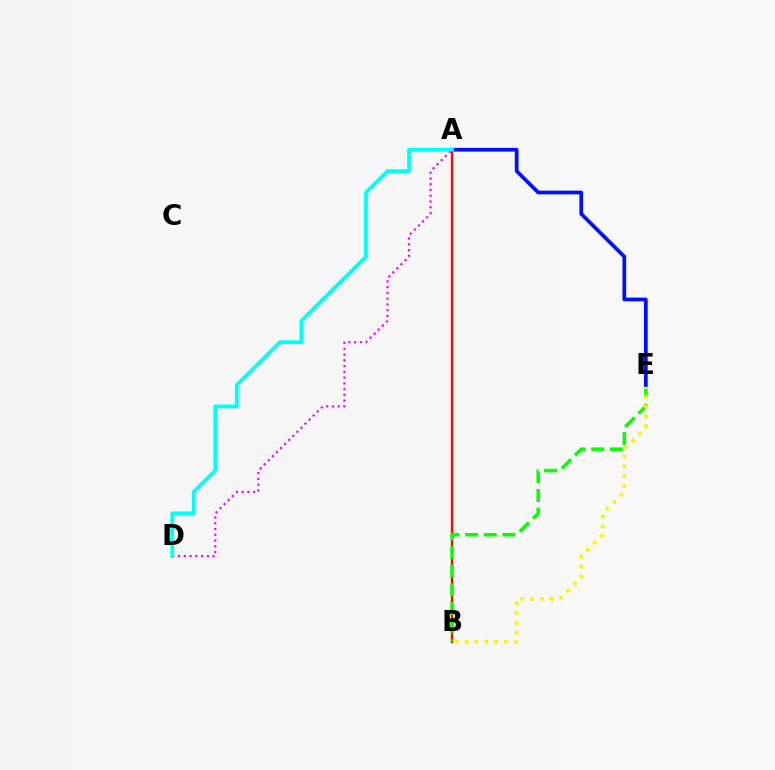{('A', 'B'): [{'color': '#ff0000', 'line_style': 'solid', 'thickness': 1.66}], ('B', 'E'): [{'color': '#08ff00', 'line_style': 'dashed', 'thickness': 2.53}, {'color': '#fcf500', 'line_style': 'dotted', 'thickness': 2.67}], ('A', 'D'): [{'color': '#ee00ff', 'line_style': 'dotted', 'thickness': 1.56}, {'color': '#00fff6', 'line_style': 'solid', 'thickness': 2.74}], ('A', 'E'): [{'color': '#0010ff', 'line_style': 'solid', 'thickness': 2.68}]}